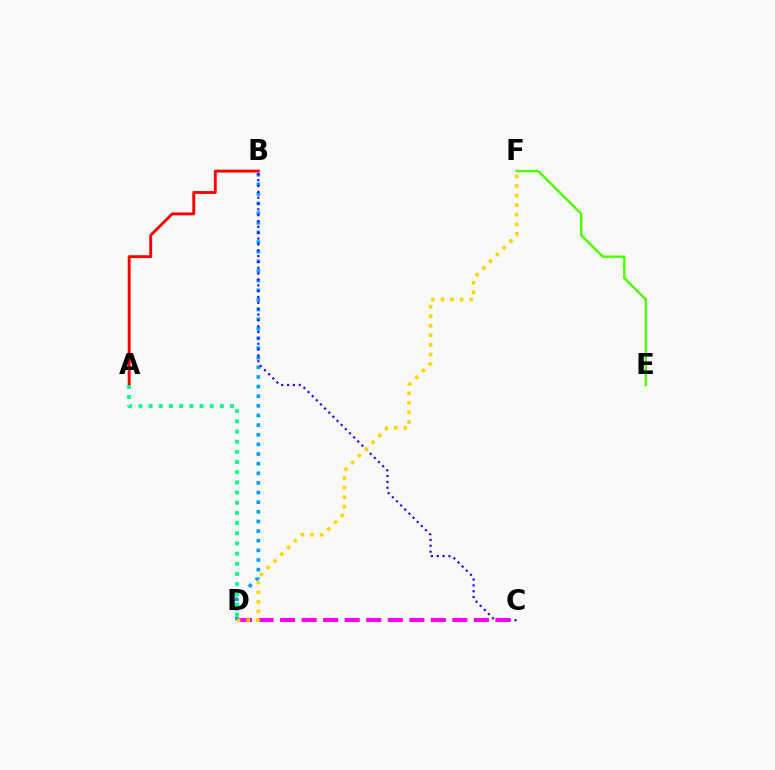{('B', 'D'): [{'color': '#009eff', 'line_style': 'dotted', 'thickness': 2.62}], ('B', 'C'): [{'color': '#3700ff', 'line_style': 'dotted', 'thickness': 1.59}], ('E', 'F'): [{'color': '#4fff00', 'line_style': 'solid', 'thickness': 1.77}], ('A', 'B'): [{'color': '#ff0000', 'line_style': 'solid', 'thickness': 2.07}], ('A', 'D'): [{'color': '#00ff86', 'line_style': 'dotted', 'thickness': 2.76}], ('C', 'D'): [{'color': '#ff00ed', 'line_style': 'dashed', 'thickness': 2.93}], ('D', 'F'): [{'color': '#ffd500', 'line_style': 'dotted', 'thickness': 2.6}]}